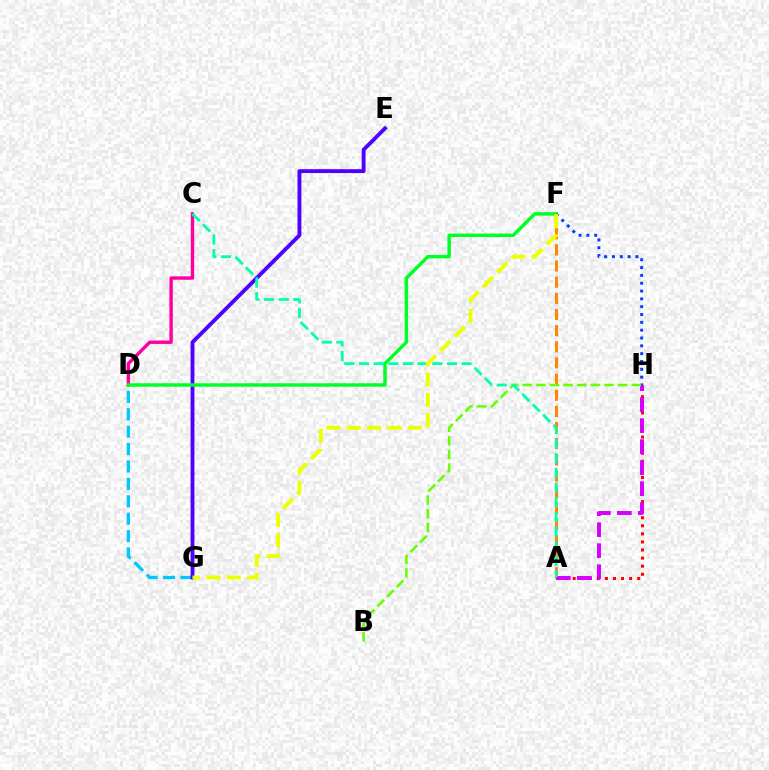{('D', 'G'): [{'color': '#00c7ff', 'line_style': 'dashed', 'thickness': 2.36}], ('C', 'D'): [{'color': '#ff00a0', 'line_style': 'solid', 'thickness': 2.45}], ('E', 'G'): [{'color': '#4f00ff', 'line_style': 'solid', 'thickness': 2.78}], ('A', 'H'): [{'color': '#ff0000', 'line_style': 'dotted', 'thickness': 2.19}, {'color': '#d600ff', 'line_style': 'dashed', 'thickness': 2.85}], ('A', 'F'): [{'color': '#ff8800', 'line_style': 'dashed', 'thickness': 2.19}], ('D', 'F'): [{'color': '#00ff27', 'line_style': 'solid', 'thickness': 2.48}], ('F', 'H'): [{'color': '#003fff', 'line_style': 'dotted', 'thickness': 2.13}], ('B', 'H'): [{'color': '#66ff00', 'line_style': 'dashed', 'thickness': 1.85}], ('A', 'C'): [{'color': '#00ffaf', 'line_style': 'dashed', 'thickness': 1.99}], ('F', 'G'): [{'color': '#eeff00', 'line_style': 'dashed', 'thickness': 2.77}]}